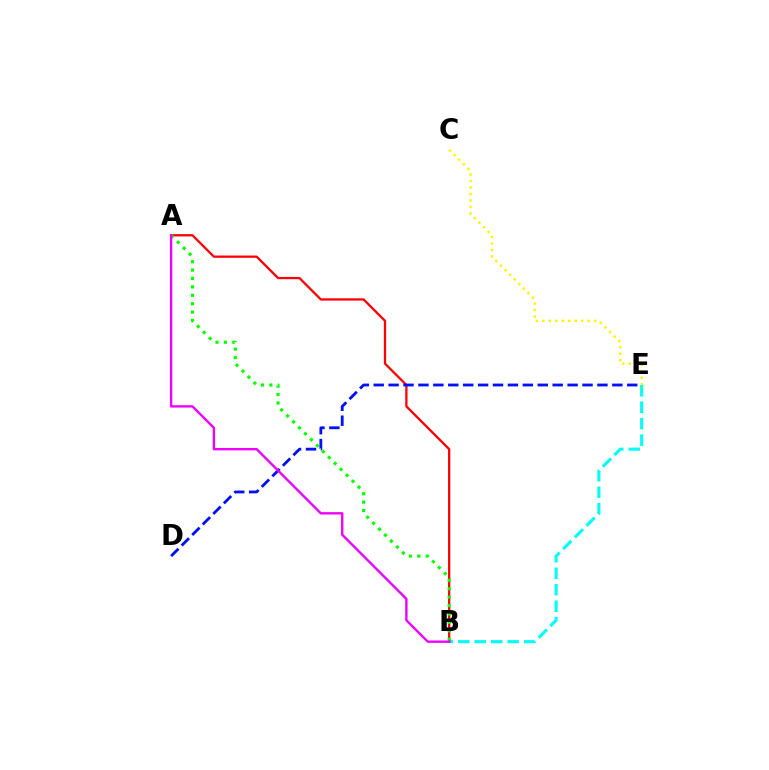{('B', 'E'): [{'color': '#00fff6', 'line_style': 'dashed', 'thickness': 2.24}], ('A', 'B'): [{'color': '#ff0000', 'line_style': 'solid', 'thickness': 1.64}, {'color': '#08ff00', 'line_style': 'dotted', 'thickness': 2.29}, {'color': '#ee00ff', 'line_style': 'solid', 'thickness': 1.72}], ('D', 'E'): [{'color': '#0010ff', 'line_style': 'dashed', 'thickness': 2.03}], ('C', 'E'): [{'color': '#fcf500', 'line_style': 'dotted', 'thickness': 1.76}]}